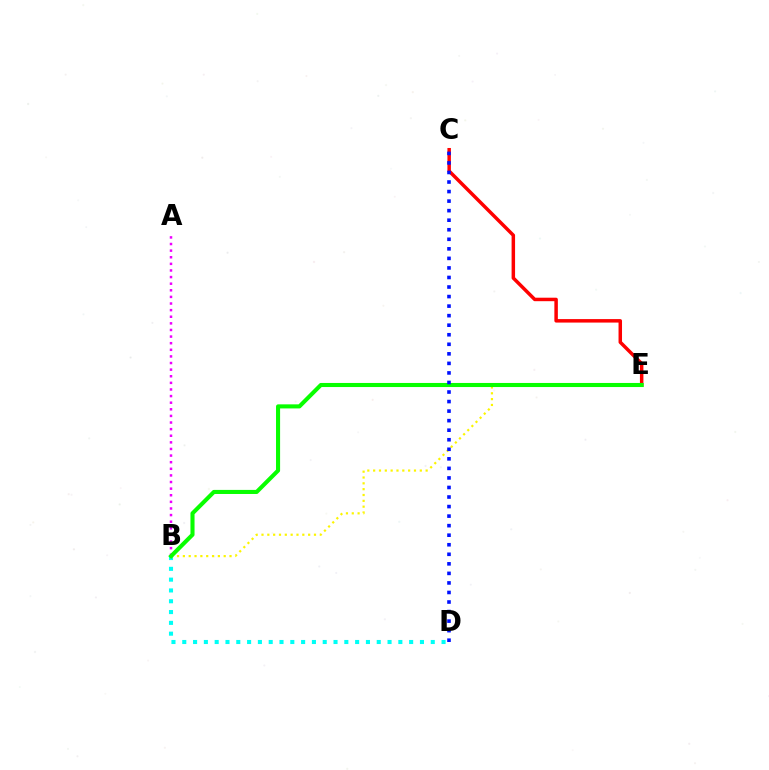{('B', 'D'): [{'color': '#00fff6', 'line_style': 'dotted', 'thickness': 2.94}], ('B', 'E'): [{'color': '#fcf500', 'line_style': 'dotted', 'thickness': 1.58}, {'color': '#08ff00', 'line_style': 'solid', 'thickness': 2.93}], ('C', 'E'): [{'color': '#ff0000', 'line_style': 'solid', 'thickness': 2.51}], ('A', 'B'): [{'color': '#ee00ff', 'line_style': 'dotted', 'thickness': 1.8}], ('C', 'D'): [{'color': '#0010ff', 'line_style': 'dotted', 'thickness': 2.59}]}